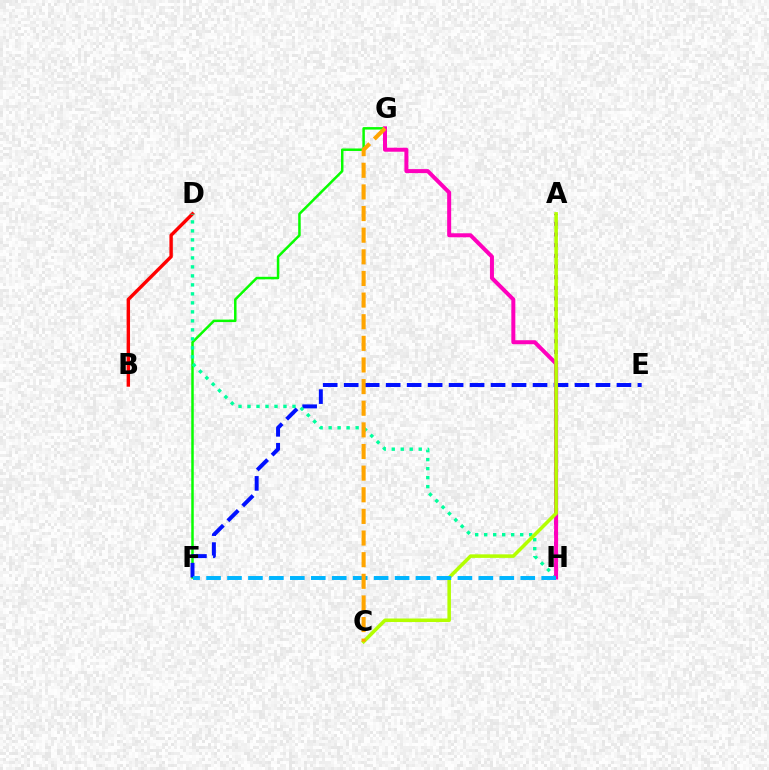{('F', 'G'): [{'color': '#08ff00', 'line_style': 'solid', 'thickness': 1.8}], ('E', 'F'): [{'color': '#0010ff', 'line_style': 'dashed', 'thickness': 2.85}], ('A', 'H'): [{'color': '#9b00ff', 'line_style': 'dotted', 'thickness': 2.9}], ('B', 'D'): [{'color': '#ff0000', 'line_style': 'solid', 'thickness': 2.45}], ('D', 'H'): [{'color': '#00ff9d', 'line_style': 'dotted', 'thickness': 2.44}], ('G', 'H'): [{'color': '#ff00bd', 'line_style': 'solid', 'thickness': 2.88}], ('A', 'C'): [{'color': '#b3ff00', 'line_style': 'solid', 'thickness': 2.55}], ('F', 'H'): [{'color': '#00b5ff', 'line_style': 'dashed', 'thickness': 2.85}], ('C', 'G'): [{'color': '#ffa500', 'line_style': 'dashed', 'thickness': 2.94}]}